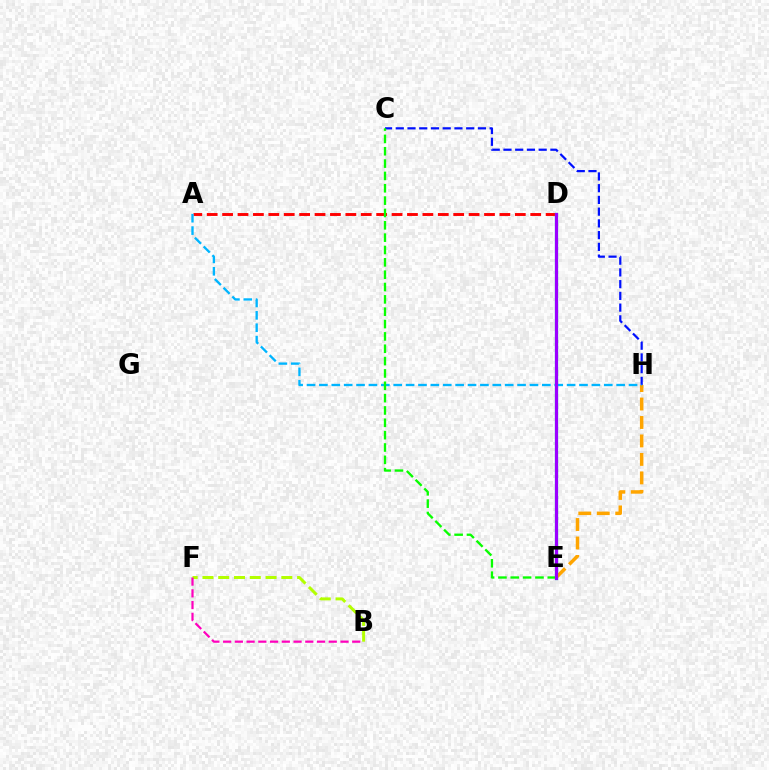{('A', 'D'): [{'color': '#ff0000', 'line_style': 'dashed', 'thickness': 2.09}], ('C', 'H'): [{'color': '#0010ff', 'line_style': 'dashed', 'thickness': 1.59}], ('E', 'H'): [{'color': '#ffa500', 'line_style': 'dashed', 'thickness': 2.51}], ('B', 'F'): [{'color': '#b3ff00', 'line_style': 'dashed', 'thickness': 2.14}, {'color': '#ff00bd', 'line_style': 'dashed', 'thickness': 1.59}], ('D', 'E'): [{'color': '#00ff9d', 'line_style': 'solid', 'thickness': 2.31}, {'color': '#9b00ff', 'line_style': 'solid', 'thickness': 2.28}], ('A', 'H'): [{'color': '#00b5ff', 'line_style': 'dashed', 'thickness': 1.68}], ('C', 'E'): [{'color': '#08ff00', 'line_style': 'dashed', 'thickness': 1.68}]}